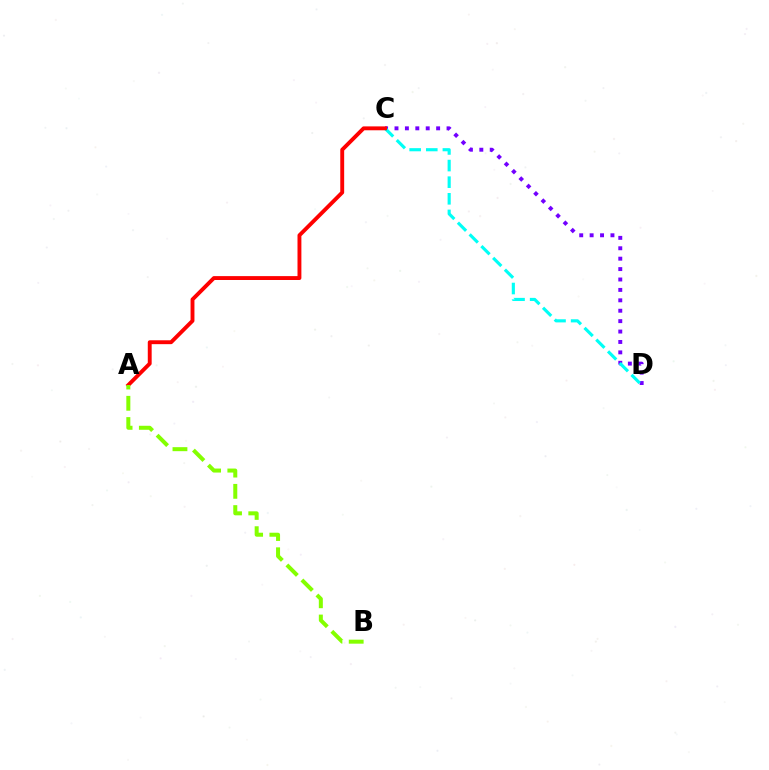{('C', 'D'): [{'color': '#7200ff', 'line_style': 'dotted', 'thickness': 2.83}, {'color': '#00fff6', 'line_style': 'dashed', 'thickness': 2.26}], ('A', 'C'): [{'color': '#ff0000', 'line_style': 'solid', 'thickness': 2.8}], ('A', 'B'): [{'color': '#84ff00', 'line_style': 'dashed', 'thickness': 2.89}]}